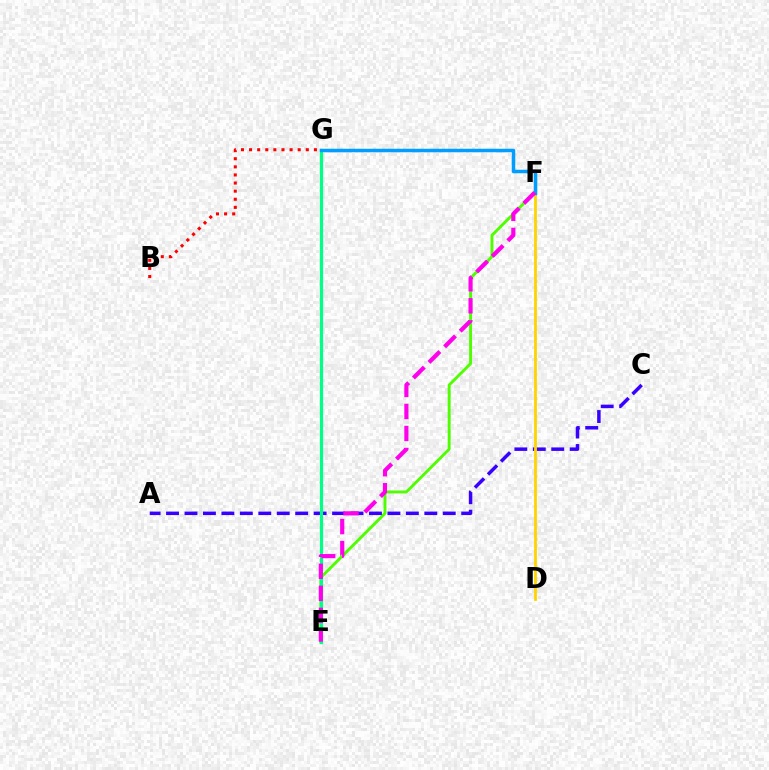{('E', 'F'): [{'color': '#4fff00', 'line_style': 'solid', 'thickness': 2.09}, {'color': '#ff00ed', 'line_style': 'dashed', 'thickness': 2.99}], ('A', 'C'): [{'color': '#3700ff', 'line_style': 'dashed', 'thickness': 2.51}], ('E', 'G'): [{'color': '#00ff86', 'line_style': 'solid', 'thickness': 2.32}], ('B', 'G'): [{'color': '#ff0000', 'line_style': 'dotted', 'thickness': 2.2}], ('D', 'F'): [{'color': '#ffd500', 'line_style': 'solid', 'thickness': 2.02}], ('F', 'G'): [{'color': '#009eff', 'line_style': 'solid', 'thickness': 2.52}]}